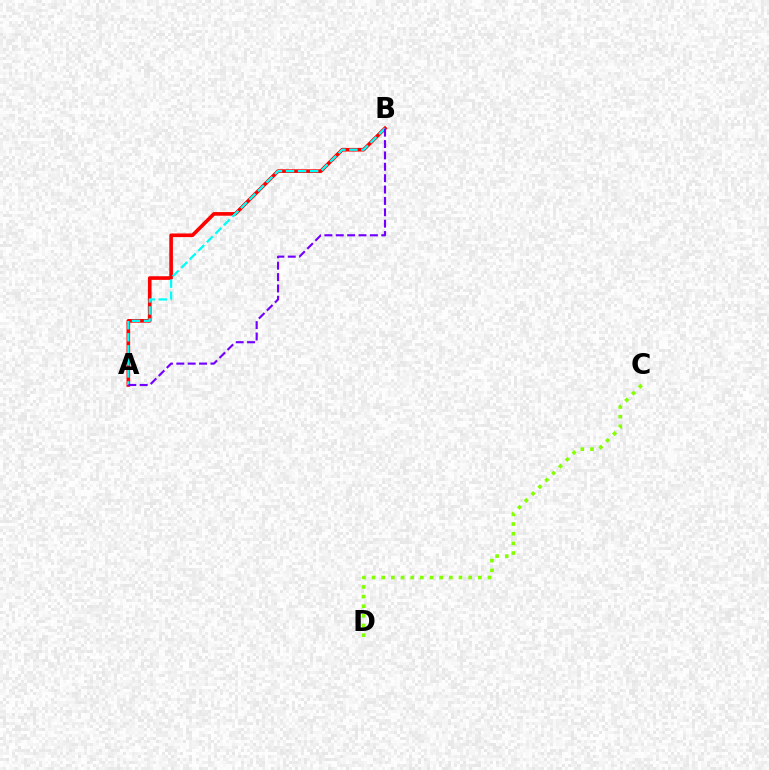{('A', 'B'): [{'color': '#ff0000', 'line_style': 'solid', 'thickness': 2.62}, {'color': '#00fff6', 'line_style': 'dashed', 'thickness': 1.64}, {'color': '#7200ff', 'line_style': 'dashed', 'thickness': 1.54}], ('C', 'D'): [{'color': '#84ff00', 'line_style': 'dotted', 'thickness': 2.63}]}